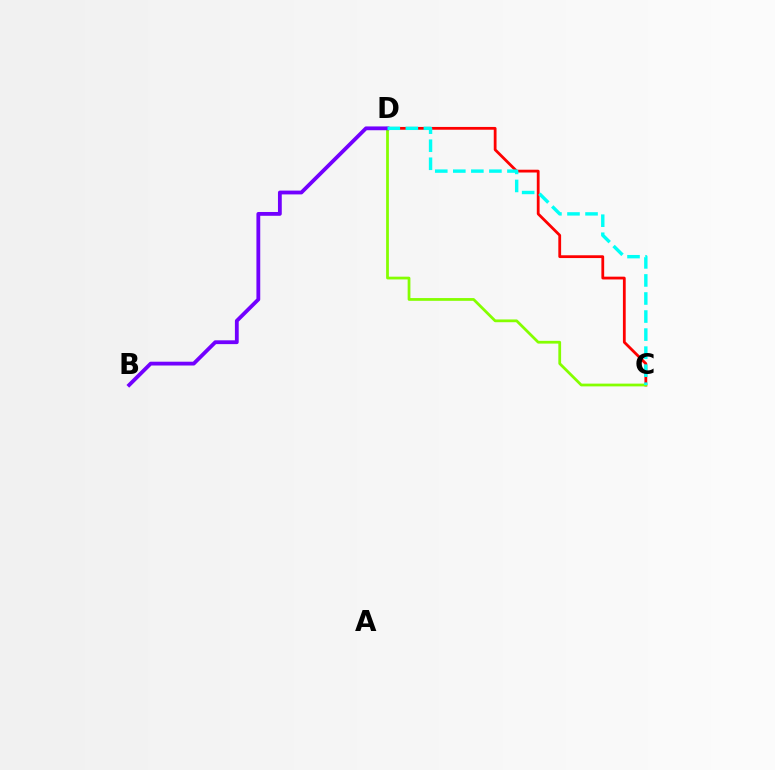{('C', 'D'): [{'color': '#ff0000', 'line_style': 'solid', 'thickness': 2.01}, {'color': '#84ff00', 'line_style': 'solid', 'thickness': 1.99}, {'color': '#00fff6', 'line_style': 'dashed', 'thickness': 2.45}], ('B', 'D'): [{'color': '#7200ff', 'line_style': 'solid', 'thickness': 2.74}]}